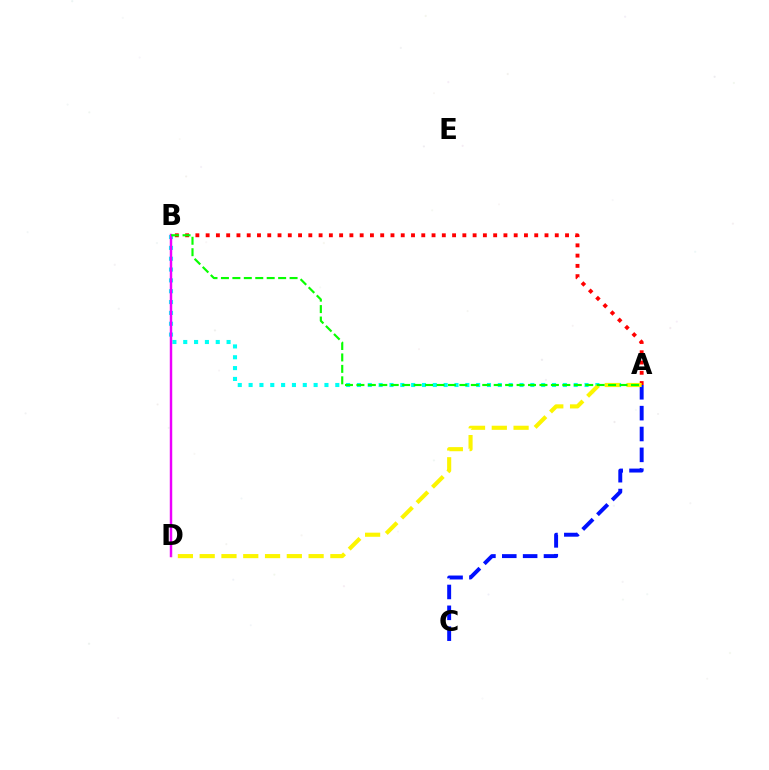{('A', 'B'): [{'color': '#00fff6', 'line_style': 'dotted', 'thickness': 2.94}, {'color': '#ff0000', 'line_style': 'dotted', 'thickness': 2.79}, {'color': '#08ff00', 'line_style': 'dashed', 'thickness': 1.55}], ('A', 'C'): [{'color': '#0010ff', 'line_style': 'dashed', 'thickness': 2.83}], ('B', 'D'): [{'color': '#ee00ff', 'line_style': 'solid', 'thickness': 1.77}], ('A', 'D'): [{'color': '#fcf500', 'line_style': 'dashed', 'thickness': 2.96}]}